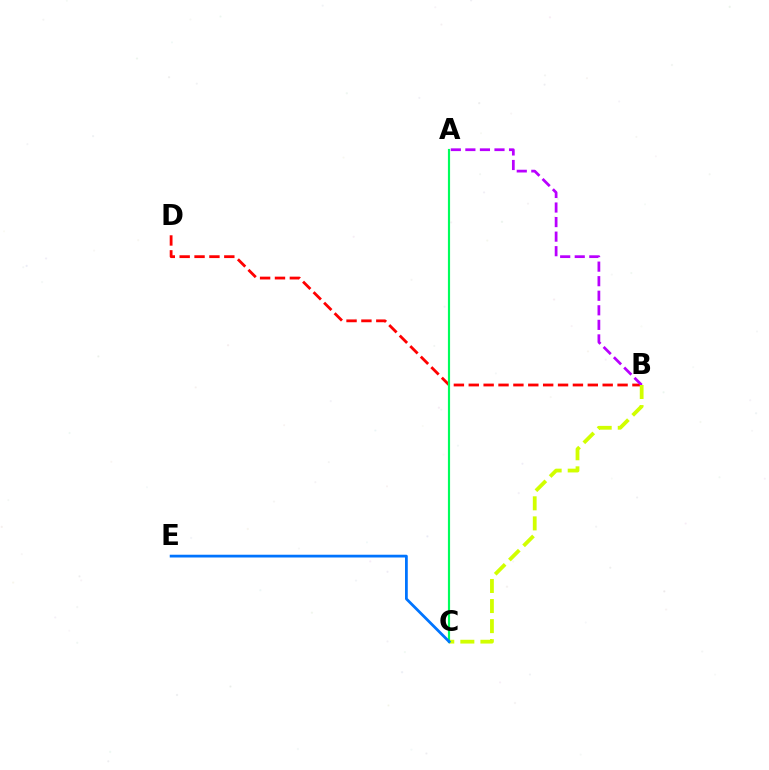{('B', 'D'): [{'color': '#ff0000', 'line_style': 'dashed', 'thickness': 2.02}], ('A', 'B'): [{'color': '#b900ff', 'line_style': 'dashed', 'thickness': 1.98}], ('B', 'C'): [{'color': '#d1ff00', 'line_style': 'dashed', 'thickness': 2.73}], ('A', 'C'): [{'color': '#00ff5c', 'line_style': 'solid', 'thickness': 1.56}], ('C', 'E'): [{'color': '#0074ff', 'line_style': 'solid', 'thickness': 1.99}]}